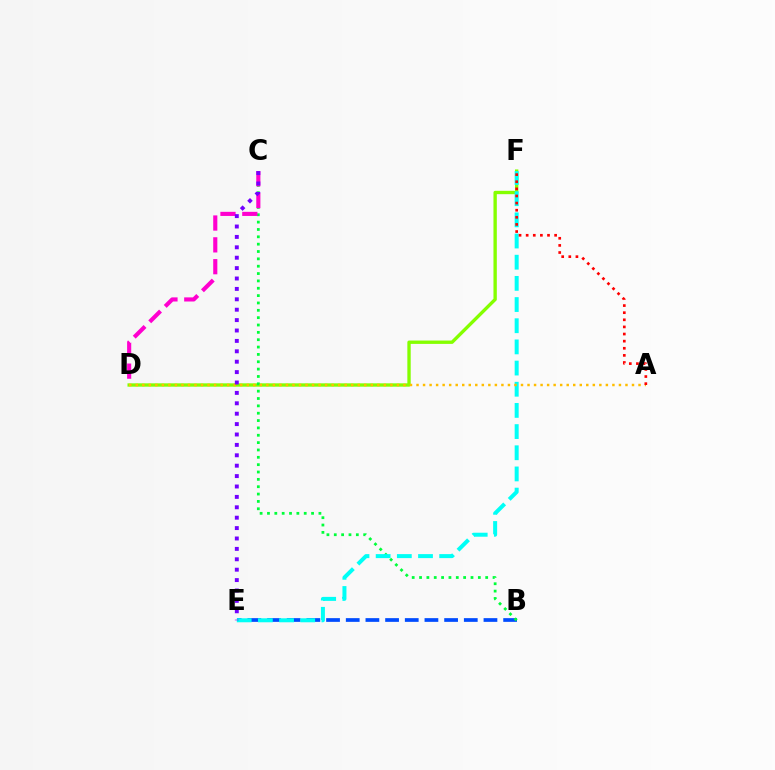{('D', 'F'): [{'color': '#84ff00', 'line_style': 'solid', 'thickness': 2.41}], ('B', 'E'): [{'color': '#004bff', 'line_style': 'dashed', 'thickness': 2.67}], ('B', 'C'): [{'color': '#00ff39', 'line_style': 'dotted', 'thickness': 2.0}], ('E', 'F'): [{'color': '#00fff6', 'line_style': 'dashed', 'thickness': 2.88}], ('C', 'D'): [{'color': '#ff00cf', 'line_style': 'dashed', 'thickness': 2.97}], ('A', 'D'): [{'color': '#ffbd00', 'line_style': 'dotted', 'thickness': 1.77}], ('C', 'E'): [{'color': '#7200ff', 'line_style': 'dotted', 'thickness': 2.83}], ('A', 'F'): [{'color': '#ff0000', 'line_style': 'dotted', 'thickness': 1.93}]}